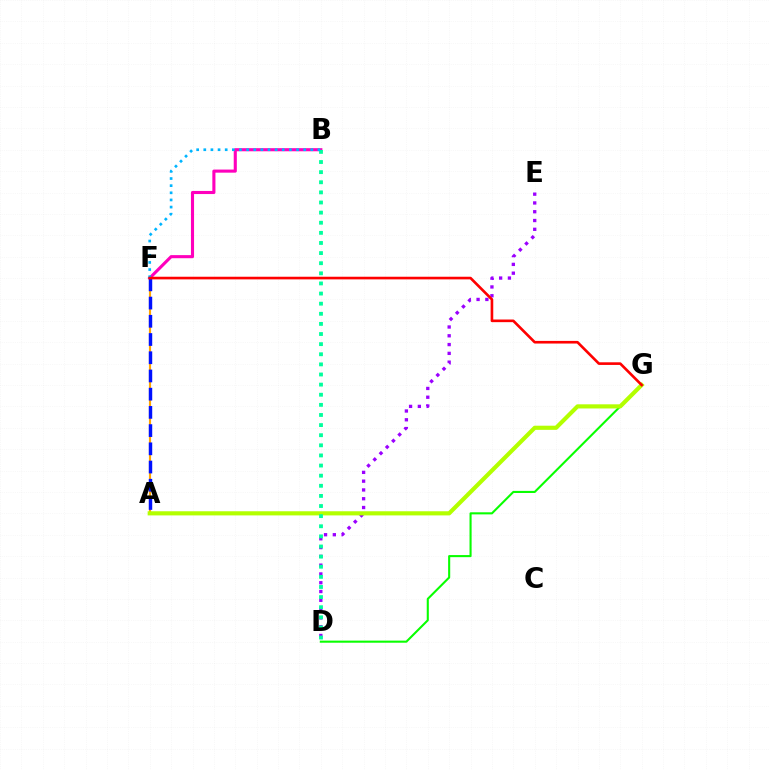{('A', 'F'): [{'color': '#ffa500', 'line_style': 'solid', 'thickness': 1.54}, {'color': '#0010ff', 'line_style': 'dashed', 'thickness': 2.47}], ('B', 'F'): [{'color': '#ff00bd', 'line_style': 'solid', 'thickness': 2.23}, {'color': '#00b5ff', 'line_style': 'dotted', 'thickness': 1.94}], ('D', 'G'): [{'color': '#08ff00', 'line_style': 'solid', 'thickness': 1.5}], ('D', 'E'): [{'color': '#9b00ff', 'line_style': 'dotted', 'thickness': 2.39}], ('A', 'G'): [{'color': '#b3ff00', 'line_style': 'solid', 'thickness': 2.98}], ('B', 'D'): [{'color': '#00ff9d', 'line_style': 'dotted', 'thickness': 2.75}], ('F', 'G'): [{'color': '#ff0000', 'line_style': 'solid', 'thickness': 1.9}]}